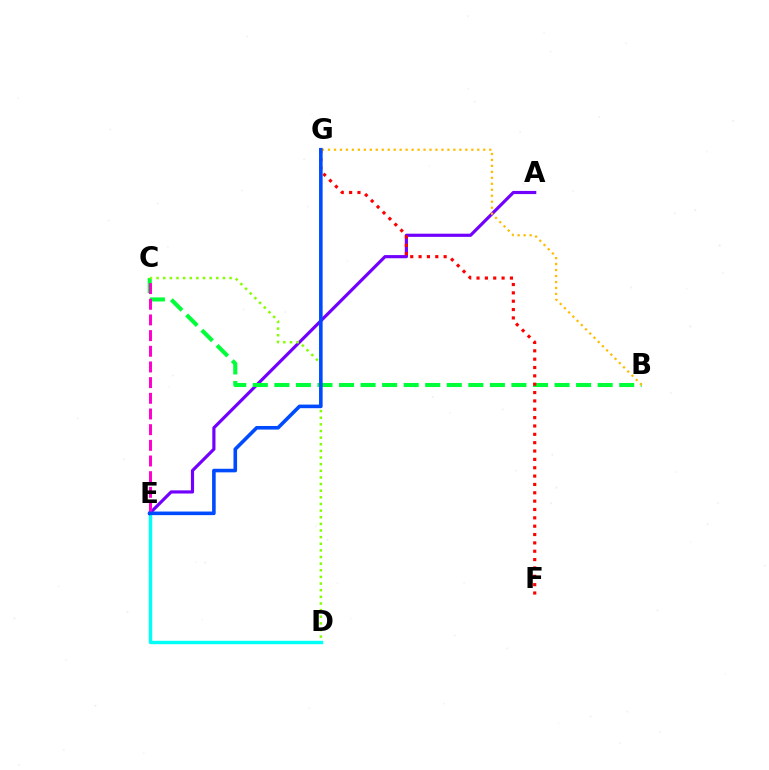{('D', 'E'): [{'color': '#00fff6', 'line_style': 'solid', 'thickness': 2.46}], ('A', 'E'): [{'color': '#7200ff', 'line_style': 'solid', 'thickness': 2.28}], ('B', 'C'): [{'color': '#00ff39', 'line_style': 'dashed', 'thickness': 2.93}], ('C', 'E'): [{'color': '#ff00cf', 'line_style': 'dashed', 'thickness': 2.13}], ('C', 'D'): [{'color': '#84ff00', 'line_style': 'dotted', 'thickness': 1.8}], ('F', 'G'): [{'color': '#ff0000', 'line_style': 'dotted', 'thickness': 2.27}], ('B', 'G'): [{'color': '#ffbd00', 'line_style': 'dotted', 'thickness': 1.62}], ('E', 'G'): [{'color': '#004bff', 'line_style': 'solid', 'thickness': 2.59}]}